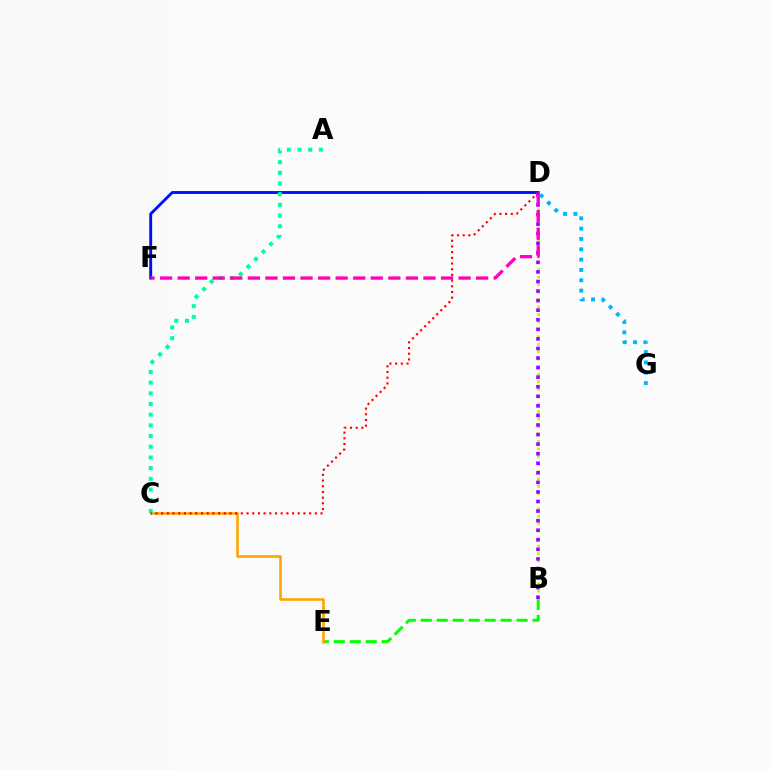{('B', 'E'): [{'color': '#08ff00', 'line_style': 'dashed', 'thickness': 2.17}], ('B', 'D'): [{'color': '#b3ff00', 'line_style': 'dotted', 'thickness': 2.03}, {'color': '#9b00ff', 'line_style': 'dotted', 'thickness': 2.6}], ('D', 'F'): [{'color': '#0010ff', 'line_style': 'solid', 'thickness': 2.08}, {'color': '#ff00bd', 'line_style': 'dashed', 'thickness': 2.39}], ('D', 'G'): [{'color': '#00b5ff', 'line_style': 'dotted', 'thickness': 2.8}], ('C', 'E'): [{'color': '#ffa500', 'line_style': 'solid', 'thickness': 1.88}], ('A', 'C'): [{'color': '#00ff9d', 'line_style': 'dotted', 'thickness': 2.9}], ('C', 'D'): [{'color': '#ff0000', 'line_style': 'dotted', 'thickness': 1.55}]}